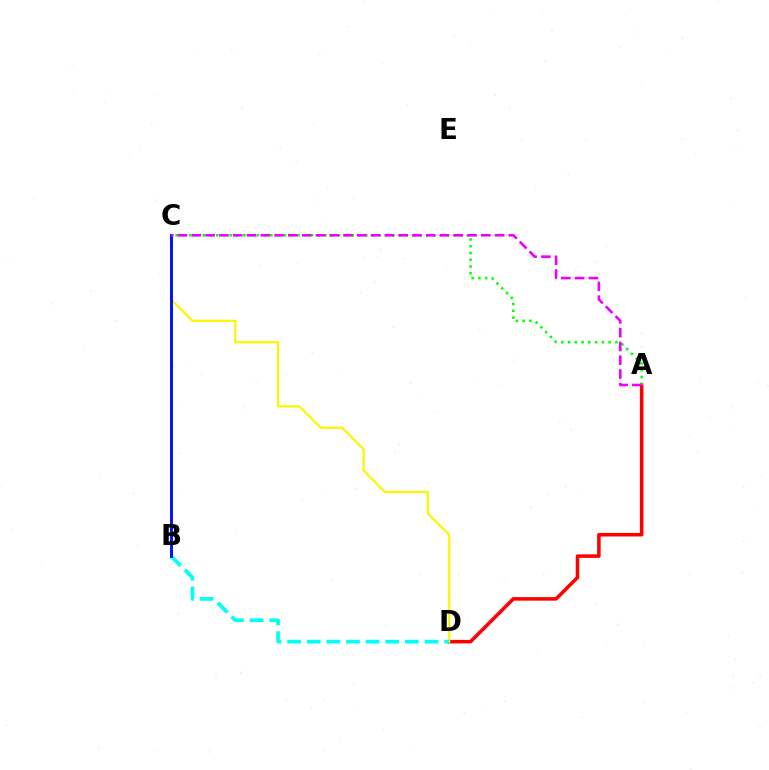{('A', 'D'): [{'color': '#ff0000', 'line_style': 'solid', 'thickness': 2.55}], ('C', 'D'): [{'color': '#fcf500', 'line_style': 'solid', 'thickness': 1.59}], ('A', 'C'): [{'color': '#08ff00', 'line_style': 'dotted', 'thickness': 1.84}, {'color': '#ee00ff', 'line_style': 'dashed', 'thickness': 1.87}], ('B', 'D'): [{'color': '#00fff6', 'line_style': 'dashed', 'thickness': 2.67}], ('B', 'C'): [{'color': '#0010ff', 'line_style': 'solid', 'thickness': 2.11}]}